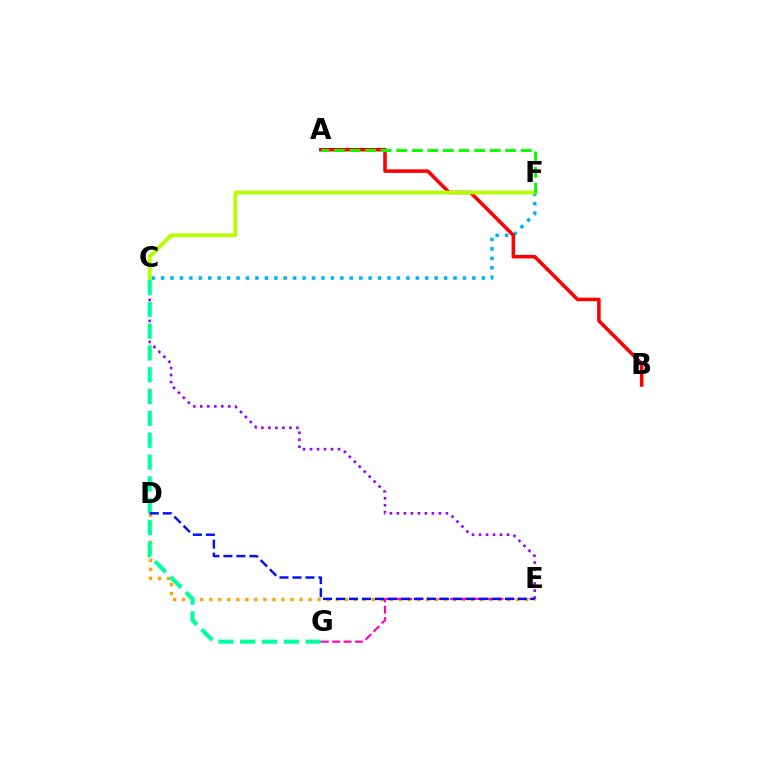{('C', 'F'): [{'color': '#00b5ff', 'line_style': 'dotted', 'thickness': 2.56}, {'color': '#b3ff00', 'line_style': 'solid', 'thickness': 2.73}], ('D', 'E'): [{'color': '#ffa500', 'line_style': 'dotted', 'thickness': 2.45}, {'color': '#0010ff', 'line_style': 'dashed', 'thickness': 1.76}], ('A', 'B'): [{'color': '#ff0000', 'line_style': 'solid', 'thickness': 2.56}], ('E', 'G'): [{'color': '#ff00bd', 'line_style': 'dashed', 'thickness': 1.55}], ('C', 'E'): [{'color': '#9b00ff', 'line_style': 'dotted', 'thickness': 1.9}], ('A', 'F'): [{'color': '#08ff00', 'line_style': 'dashed', 'thickness': 2.12}], ('C', 'G'): [{'color': '#00ff9d', 'line_style': 'dashed', 'thickness': 2.96}]}